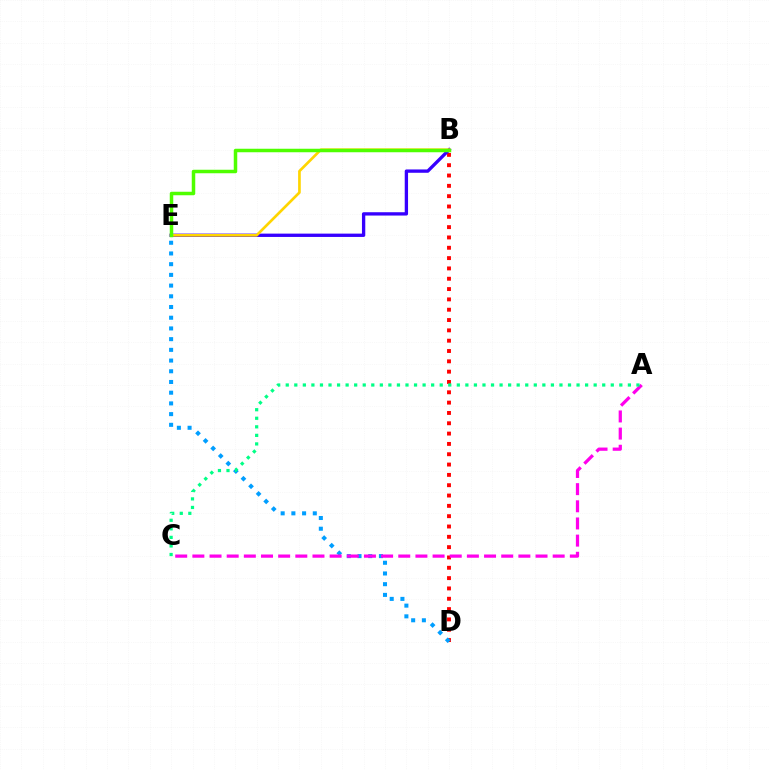{('B', 'D'): [{'color': '#ff0000', 'line_style': 'dotted', 'thickness': 2.8}], ('B', 'E'): [{'color': '#3700ff', 'line_style': 'solid', 'thickness': 2.39}, {'color': '#ffd500', 'line_style': 'solid', 'thickness': 1.93}, {'color': '#4fff00', 'line_style': 'solid', 'thickness': 2.52}], ('D', 'E'): [{'color': '#009eff', 'line_style': 'dotted', 'thickness': 2.91}], ('A', 'C'): [{'color': '#ff00ed', 'line_style': 'dashed', 'thickness': 2.33}, {'color': '#00ff86', 'line_style': 'dotted', 'thickness': 2.32}]}